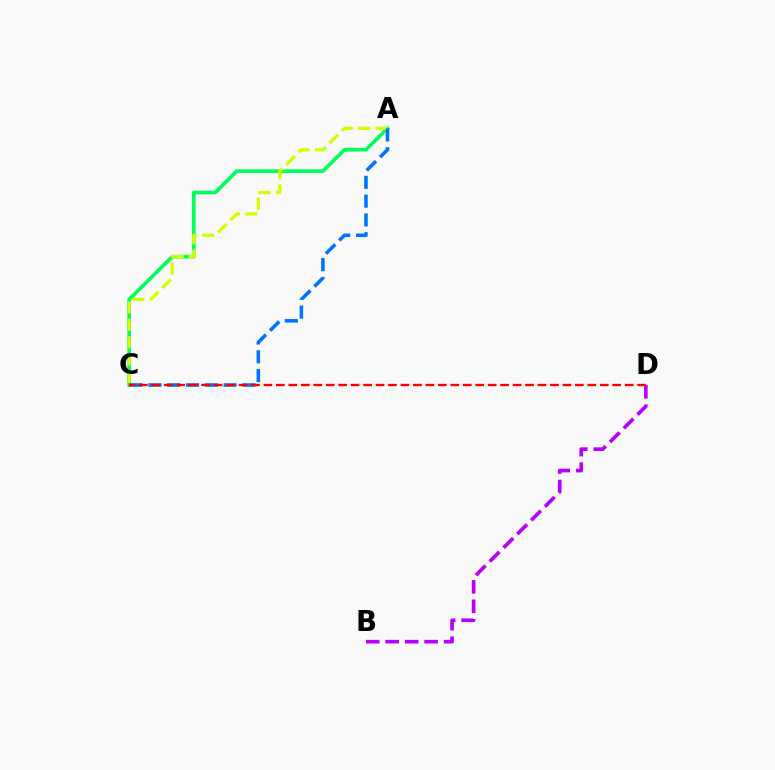{('A', 'C'): [{'color': '#00ff5c', 'line_style': 'solid', 'thickness': 2.63}, {'color': '#d1ff00', 'line_style': 'dashed', 'thickness': 2.35}, {'color': '#0074ff', 'line_style': 'dashed', 'thickness': 2.55}], ('B', 'D'): [{'color': '#b900ff', 'line_style': 'dashed', 'thickness': 2.64}], ('C', 'D'): [{'color': '#ff0000', 'line_style': 'dashed', 'thickness': 1.69}]}